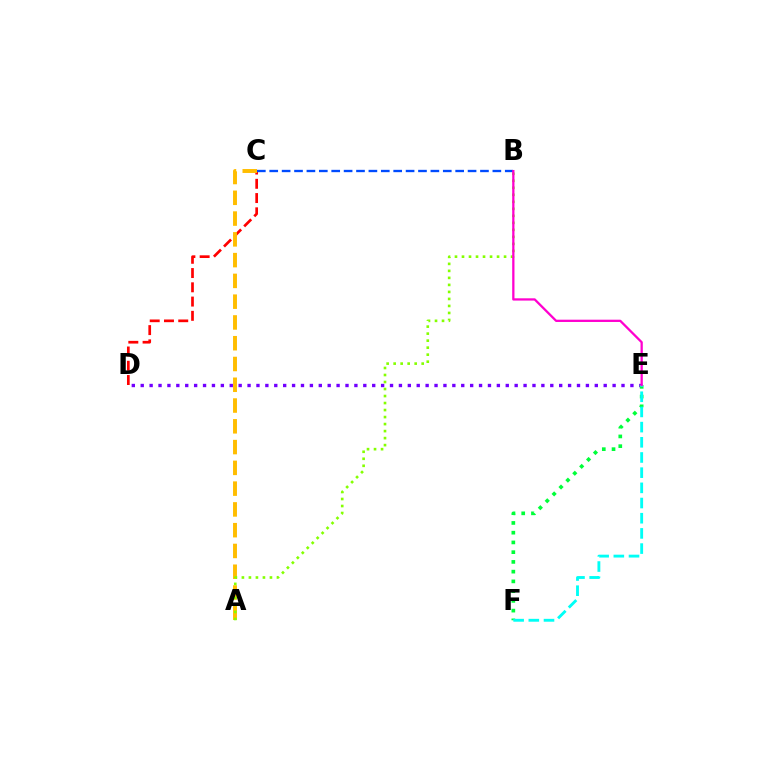{('D', 'E'): [{'color': '#7200ff', 'line_style': 'dotted', 'thickness': 2.42}], ('E', 'F'): [{'color': '#00ff39', 'line_style': 'dotted', 'thickness': 2.65}, {'color': '#00fff6', 'line_style': 'dashed', 'thickness': 2.06}], ('C', 'D'): [{'color': '#ff0000', 'line_style': 'dashed', 'thickness': 1.94}], ('A', 'C'): [{'color': '#ffbd00', 'line_style': 'dashed', 'thickness': 2.82}], ('B', 'C'): [{'color': '#004bff', 'line_style': 'dashed', 'thickness': 1.68}], ('A', 'B'): [{'color': '#84ff00', 'line_style': 'dotted', 'thickness': 1.91}], ('B', 'E'): [{'color': '#ff00cf', 'line_style': 'solid', 'thickness': 1.64}]}